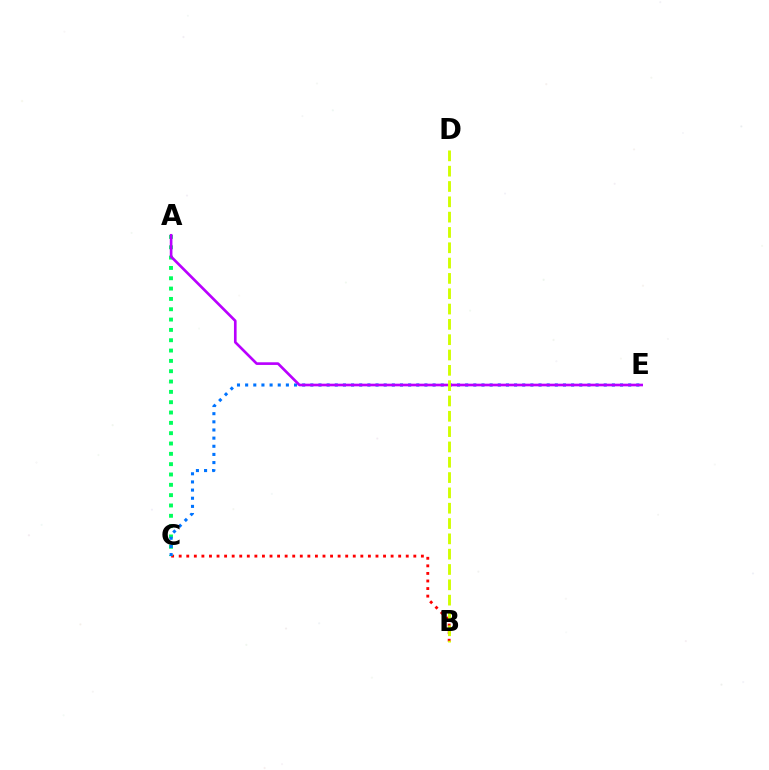{('B', 'C'): [{'color': '#ff0000', 'line_style': 'dotted', 'thickness': 2.06}], ('A', 'C'): [{'color': '#00ff5c', 'line_style': 'dotted', 'thickness': 2.81}], ('C', 'E'): [{'color': '#0074ff', 'line_style': 'dotted', 'thickness': 2.21}], ('A', 'E'): [{'color': '#b900ff', 'line_style': 'solid', 'thickness': 1.91}], ('B', 'D'): [{'color': '#d1ff00', 'line_style': 'dashed', 'thickness': 2.08}]}